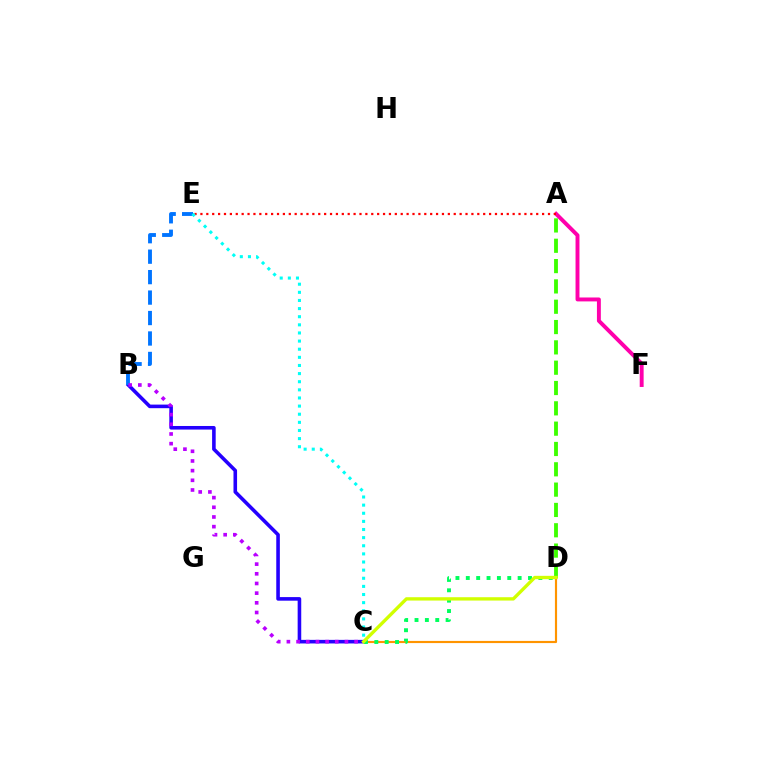{('C', 'D'): [{'color': '#ff9400', 'line_style': 'solid', 'thickness': 1.55}, {'color': '#00ff5c', 'line_style': 'dotted', 'thickness': 2.82}, {'color': '#d1ff00', 'line_style': 'solid', 'thickness': 2.4}], ('B', 'C'): [{'color': '#2500ff', 'line_style': 'solid', 'thickness': 2.58}, {'color': '#b900ff', 'line_style': 'dotted', 'thickness': 2.63}], ('A', 'F'): [{'color': '#ff00ac', 'line_style': 'solid', 'thickness': 2.82}], ('A', 'D'): [{'color': '#3dff00', 'line_style': 'dashed', 'thickness': 2.76}], ('A', 'E'): [{'color': '#ff0000', 'line_style': 'dotted', 'thickness': 1.6}], ('B', 'E'): [{'color': '#0074ff', 'line_style': 'dashed', 'thickness': 2.78}], ('C', 'E'): [{'color': '#00fff6', 'line_style': 'dotted', 'thickness': 2.21}]}